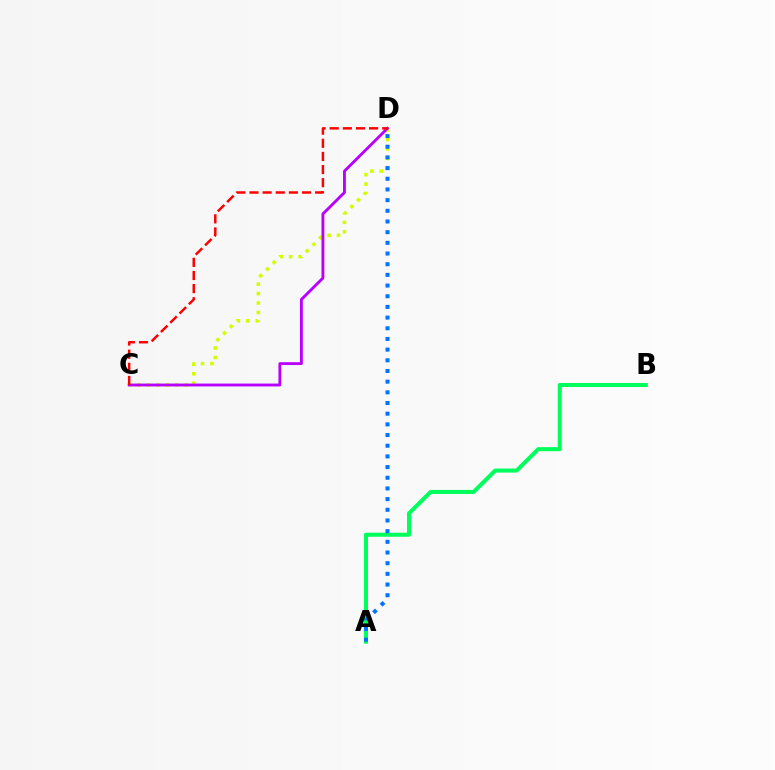{('A', 'B'): [{'color': '#00ff5c', 'line_style': 'solid', 'thickness': 2.91}], ('C', 'D'): [{'color': '#d1ff00', 'line_style': 'dotted', 'thickness': 2.57}, {'color': '#b900ff', 'line_style': 'solid', 'thickness': 2.06}, {'color': '#ff0000', 'line_style': 'dashed', 'thickness': 1.78}], ('A', 'D'): [{'color': '#0074ff', 'line_style': 'dotted', 'thickness': 2.9}]}